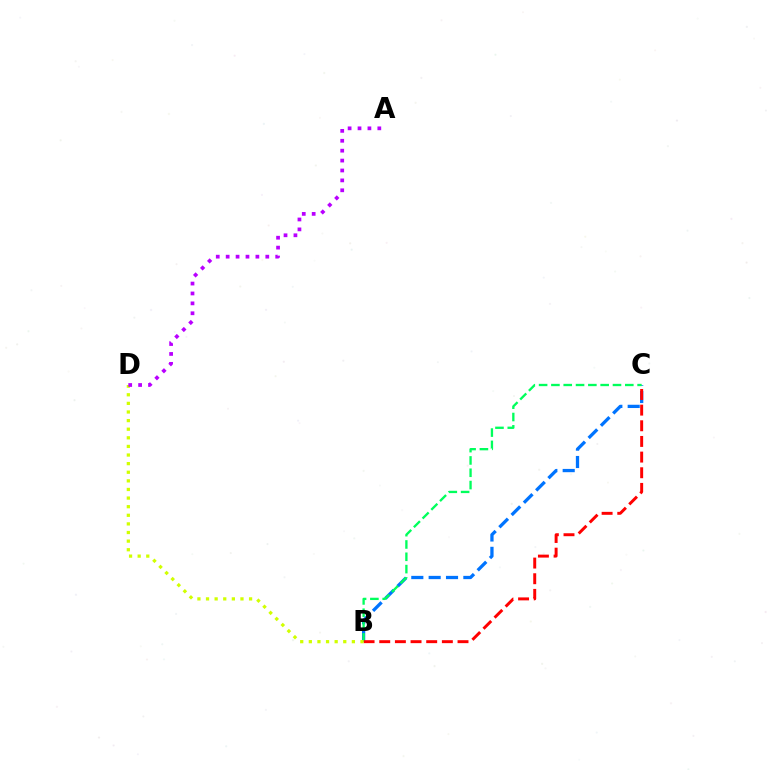{('B', 'C'): [{'color': '#0074ff', 'line_style': 'dashed', 'thickness': 2.36}, {'color': '#00ff5c', 'line_style': 'dashed', 'thickness': 1.67}, {'color': '#ff0000', 'line_style': 'dashed', 'thickness': 2.13}], ('B', 'D'): [{'color': '#d1ff00', 'line_style': 'dotted', 'thickness': 2.34}], ('A', 'D'): [{'color': '#b900ff', 'line_style': 'dotted', 'thickness': 2.69}]}